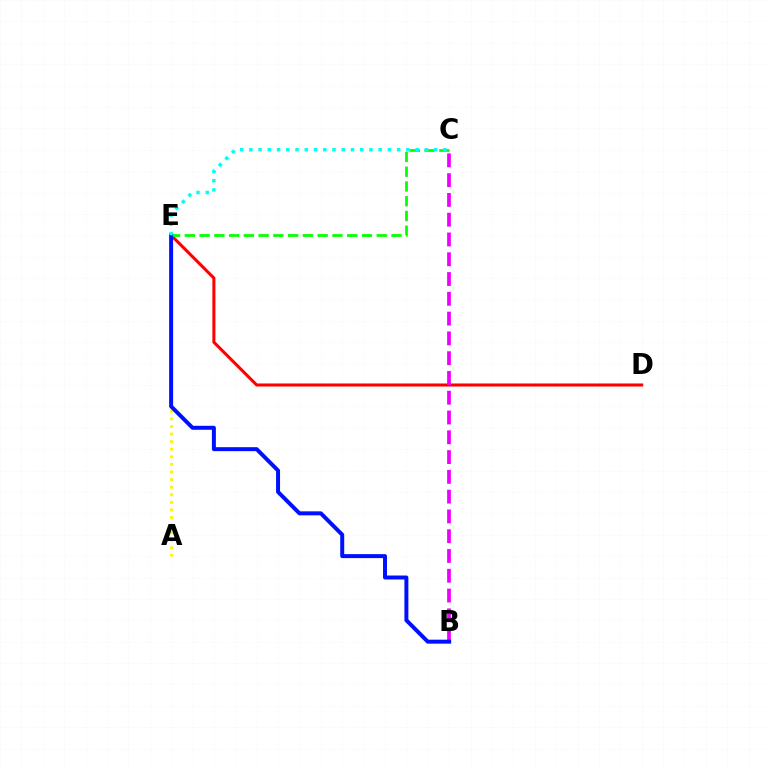{('A', 'E'): [{'color': '#fcf500', 'line_style': 'dotted', 'thickness': 2.06}], ('D', 'E'): [{'color': '#ff0000', 'line_style': 'solid', 'thickness': 2.2}], ('B', 'C'): [{'color': '#ee00ff', 'line_style': 'dashed', 'thickness': 2.69}], ('C', 'E'): [{'color': '#08ff00', 'line_style': 'dashed', 'thickness': 2.01}, {'color': '#00fff6', 'line_style': 'dotted', 'thickness': 2.51}], ('B', 'E'): [{'color': '#0010ff', 'line_style': 'solid', 'thickness': 2.86}]}